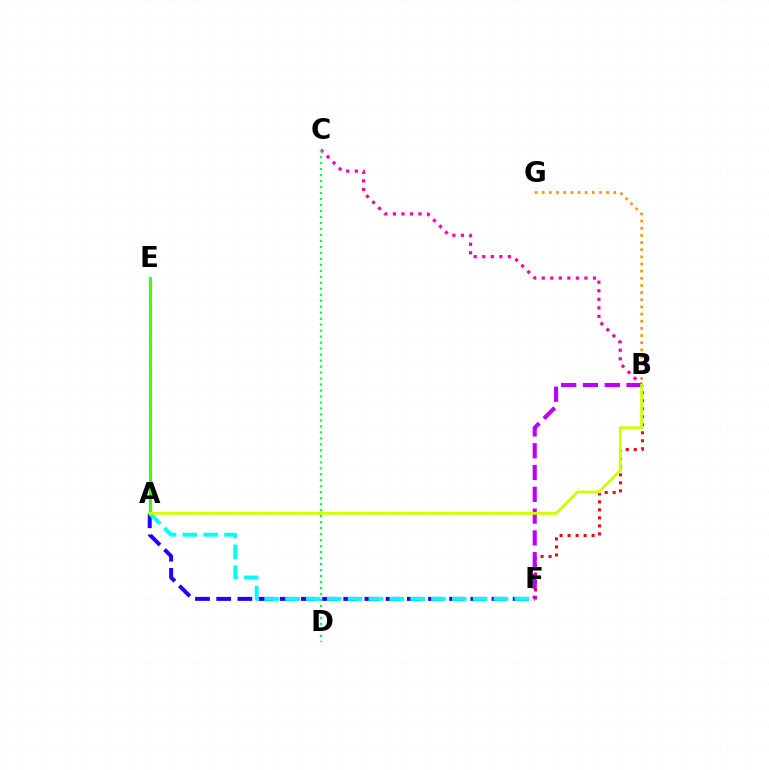{('B', 'C'): [{'color': '#ff00ac', 'line_style': 'dotted', 'thickness': 2.32}], ('A', 'F'): [{'color': '#2500ff', 'line_style': 'dashed', 'thickness': 2.88}, {'color': '#00fff6', 'line_style': 'dashed', 'thickness': 2.83}], ('B', 'F'): [{'color': '#ff0000', 'line_style': 'dotted', 'thickness': 2.18}, {'color': '#b900ff', 'line_style': 'dashed', 'thickness': 2.96}], ('C', 'D'): [{'color': '#00ff5c', 'line_style': 'dotted', 'thickness': 1.63}], ('A', 'E'): [{'color': '#0074ff', 'line_style': 'dotted', 'thickness': 1.58}, {'color': '#3dff00', 'line_style': 'solid', 'thickness': 2.23}], ('B', 'G'): [{'color': '#ff9400', 'line_style': 'dotted', 'thickness': 1.94}], ('A', 'B'): [{'color': '#d1ff00', 'line_style': 'solid', 'thickness': 2.04}]}